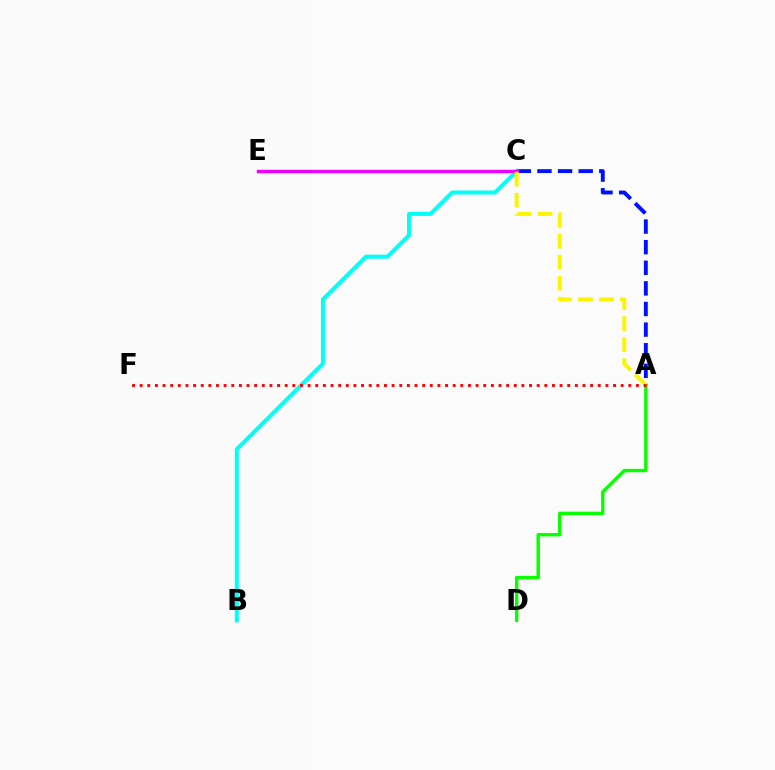{('A', 'C'): [{'color': '#0010ff', 'line_style': 'dashed', 'thickness': 2.8}, {'color': '#fcf500', 'line_style': 'dashed', 'thickness': 2.85}], ('B', 'C'): [{'color': '#00fff6', 'line_style': 'solid', 'thickness': 2.87}], ('A', 'D'): [{'color': '#08ff00', 'line_style': 'solid', 'thickness': 2.43}], ('C', 'E'): [{'color': '#ee00ff', 'line_style': 'solid', 'thickness': 2.46}], ('A', 'F'): [{'color': '#ff0000', 'line_style': 'dotted', 'thickness': 2.07}]}